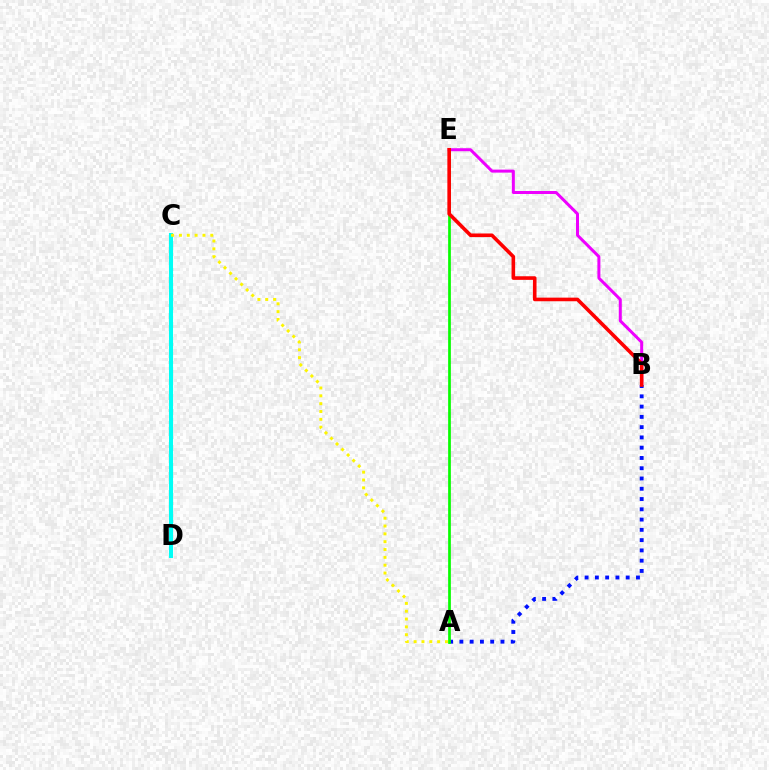{('B', 'E'): [{'color': '#ee00ff', 'line_style': 'solid', 'thickness': 2.16}, {'color': '#ff0000', 'line_style': 'solid', 'thickness': 2.6}], ('A', 'B'): [{'color': '#0010ff', 'line_style': 'dotted', 'thickness': 2.79}], ('C', 'D'): [{'color': '#00fff6', 'line_style': 'solid', 'thickness': 2.94}], ('A', 'C'): [{'color': '#fcf500', 'line_style': 'dotted', 'thickness': 2.13}], ('A', 'E'): [{'color': '#08ff00', 'line_style': 'solid', 'thickness': 1.96}]}